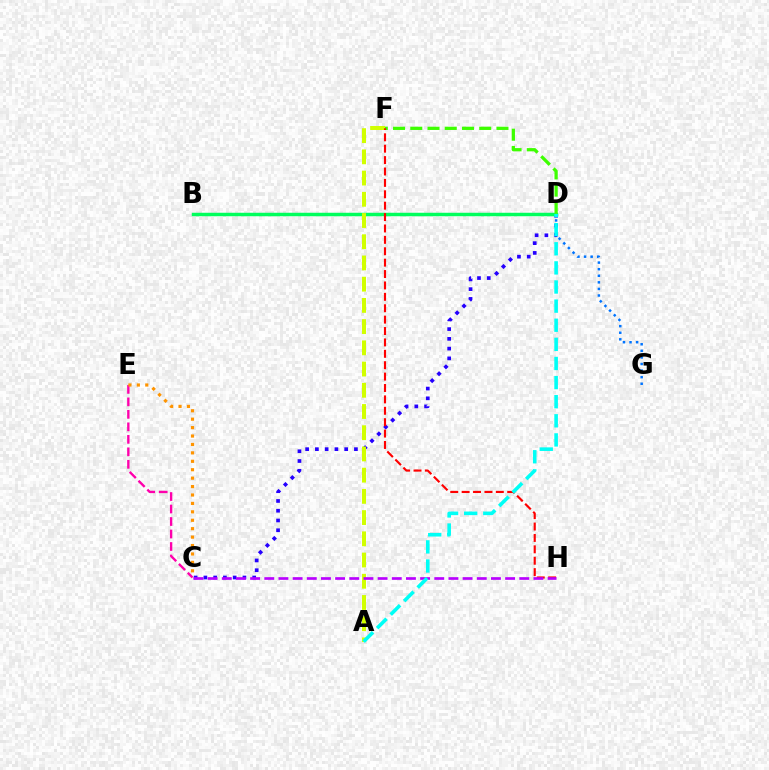{('C', 'D'): [{'color': '#2500ff', 'line_style': 'dotted', 'thickness': 2.65}], ('B', 'D'): [{'color': '#00ff5c', 'line_style': 'solid', 'thickness': 2.5}], ('A', 'F'): [{'color': '#d1ff00', 'line_style': 'dashed', 'thickness': 2.88}], ('C', 'E'): [{'color': '#ff00ac', 'line_style': 'dashed', 'thickness': 1.7}, {'color': '#ff9400', 'line_style': 'dotted', 'thickness': 2.29}], ('D', 'G'): [{'color': '#0074ff', 'line_style': 'dotted', 'thickness': 1.79}], ('D', 'F'): [{'color': '#3dff00', 'line_style': 'dashed', 'thickness': 2.34}], ('F', 'H'): [{'color': '#ff0000', 'line_style': 'dashed', 'thickness': 1.55}], ('C', 'H'): [{'color': '#b900ff', 'line_style': 'dashed', 'thickness': 1.92}], ('A', 'D'): [{'color': '#00fff6', 'line_style': 'dashed', 'thickness': 2.6}]}